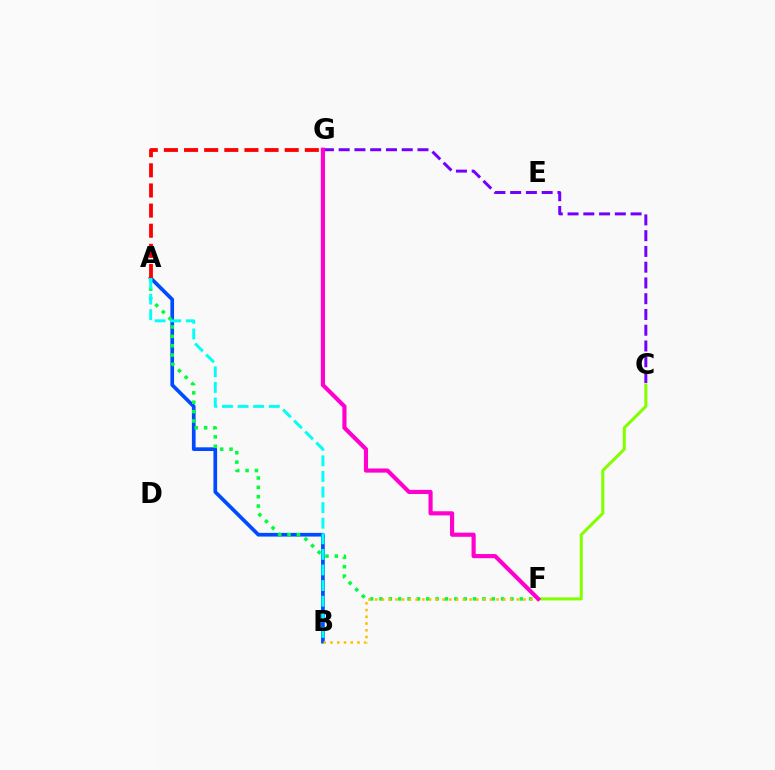{('A', 'B'): [{'color': '#004bff', 'line_style': 'solid', 'thickness': 2.66}, {'color': '#00fff6', 'line_style': 'dashed', 'thickness': 2.12}], ('C', 'G'): [{'color': '#7200ff', 'line_style': 'dashed', 'thickness': 2.14}], ('A', 'F'): [{'color': '#00ff39', 'line_style': 'dotted', 'thickness': 2.54}], ('B', 'F'): [{'color': '#ffbd00', 'line_style': 'dotted', 'thickness': 1.83}], ('A', 'G'): [{'color': '#ff0000', 'line_style': 'dashed', 'thickness': 2.73}], ('C', 'F'): [{'color': '#84ff00', 'line_style': 'solid', 'thickness': 2.2}], ('F', 'G'): [{'color': '#ff00cf', 'line_style': 'solid', 'thickness': 2.98}]}